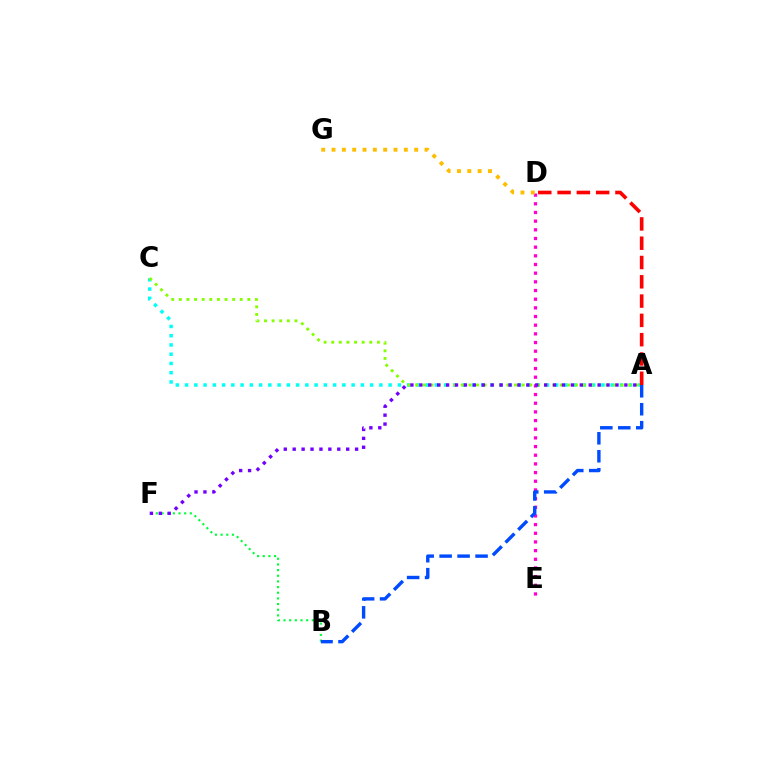{('D', 'E'): [{'color': '#ff00cf', 'line_style': 'dotted', 'thickness': 2.36}], ('B', 'F'): [{'color': '#00ff39', 'line_style': 'dotted', 'thickness': 1.54}], ('A', 'C'): [{'color': '#00fff6', 'line_style': 'dotted', 'thickness': 2.51}, {'color': '#84ff00', 'line_style': 'dotted', 'thickness': 2.07}], ('A', 'D'): [{'color': '#ff0000', 'line_style': 'dashed', 'thickness': 2.62}], ('A', 'B'): [{'color': '#004bff', 'line_style': 'dashed', 'thickness': 2.44}], ('A', 'F'): [{'color': '#7200ff', 'line_style': 'dotted', 'thickness': 2.42}], ('D', 'G'): [{'color': '#ffbd00', 'line_style': 'dotted', 'thickness': 2.81}]}